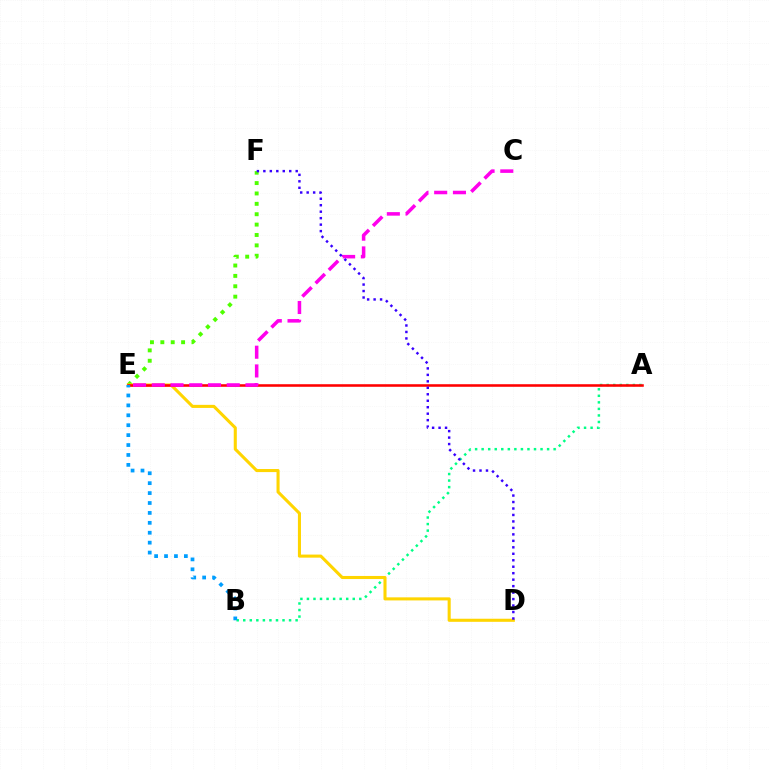{('A', 'B'): [{'color': '#00ff86', 'line_style': 'dotted', 'thickness': 1.78}], ('E', 'F'): [{'color': '#4fff00', 'line_style': 'dotted', 'thickness': 2.82}], ('D', 'E'): [{'color': '#ffd500', 'line_style': 'solid', 'thickness': 2.22}], ('A', 'E'): [{'color': '#ff0000', 'line_style': 'solid', 'thickness': 1.85}], ('C', 'E'): [{'color': '#ff00ed', 'line_style': 'dashed', 'thickness': 2.55}], ('D', 'F'): [{'color': '#3700ff', 'line_style': 'dotted', 'thickness': 1.76}], ('B', 'E'): [{'color': '#009eff', 'line_style': 'dotted', 'thickness': 2.69}]}